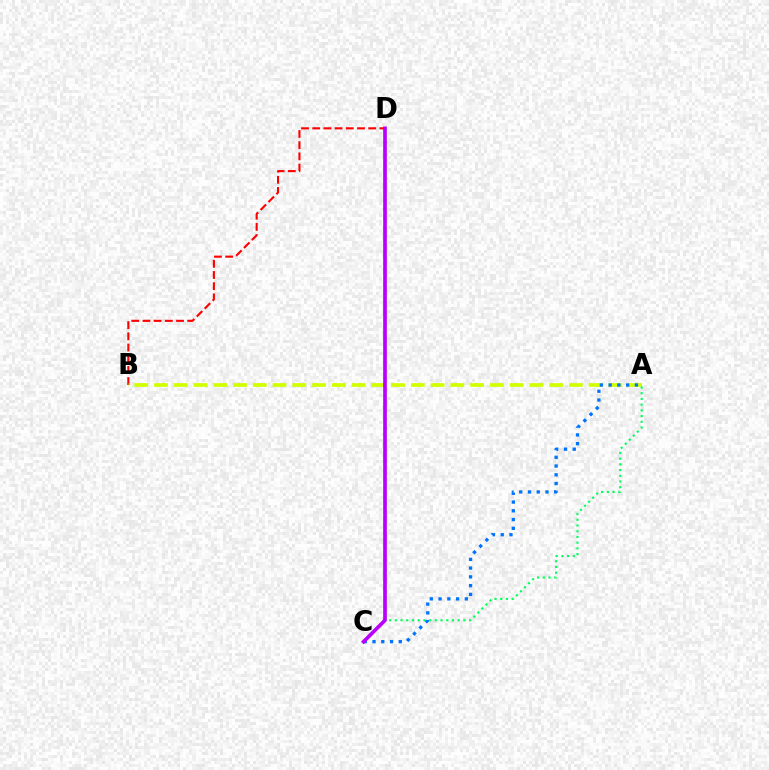{('B', 'D'): [{'color': '#ff0000', 'line_style': 'dashed', 'thickness': 1.52}], ('A', 'B'): [{'color': '#d1ff00', 'line_style': 'dashed', 'thickness': 2.68}], ('A', 'C'): [{'color': '#0074ff', 'line_style': 'dotted', 'thickness': 2.38}, {'color': '#00ff5c', 'line_style': 'dotted', 'thickness': 1.55}], ('C', 'D'): [{'color': '#b900ff', 'line_style': 'solid', 'thickness': 2.66}]}